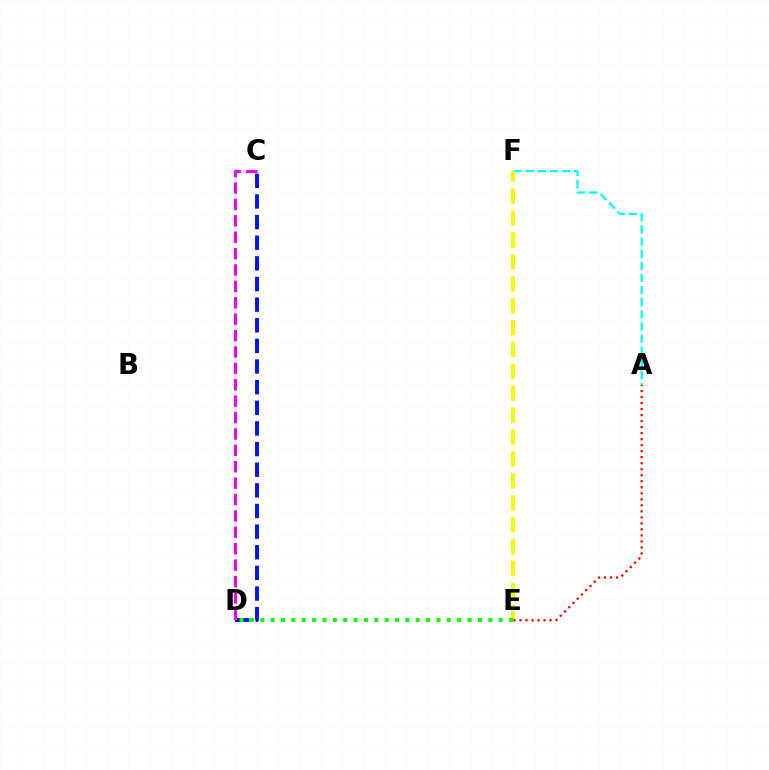{('A', 'F'): [{'color': '#00fff6', 'line_style': 'dashed', 'thickness': 1.65}], ('E', 'F'): [{'color': '#fcf500', 'line_style': 'dashed', 'thickness': 2.98}], ('C', 'D'): [{'color': '#0010ff', 'line_style': 'dashed', 'thickness': 2.8}, {'color': '#ee00ff', 'line_style': 'dashed', 'thickness': 2.23}], ('A', 'E'): [{'color': '#ff0000', 'line_style': 'dotted', 'thickness': 1.63}], ('D', 'E'): [{'color': '#08ff00', 'line_style': 'dotted', 'thickness': 2.82}]}